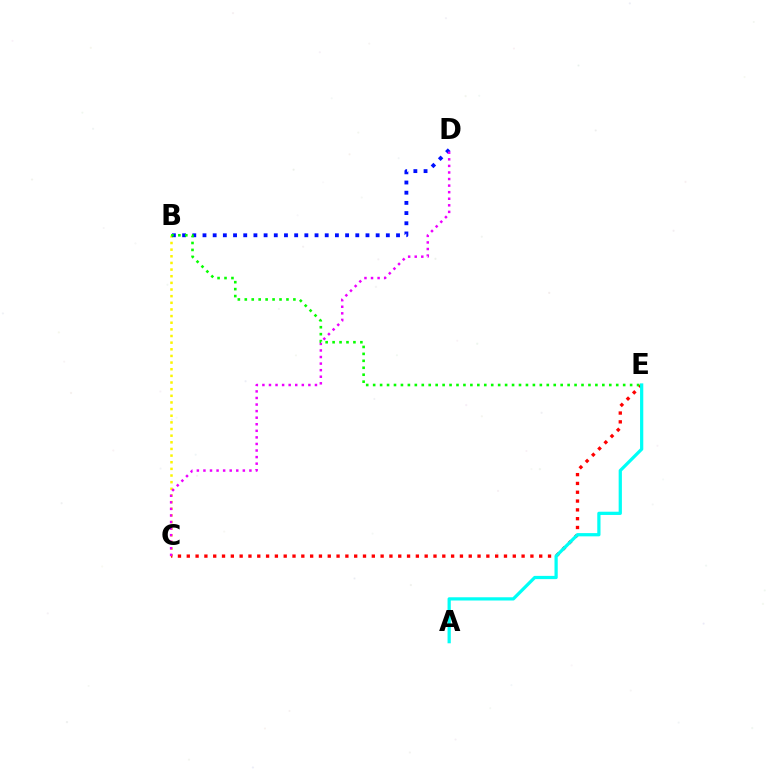{('B', 'C'): [{'color': '#fcf500', 'line_style': 'dotted', 'thickness': 1.81}], ('C', 'E'): [{'color': '#ff0000', 'line_style': 'dotted', 'thickness': 2.39}], ('A', 'E'): [{'color': '#00fff6', 'line_style': 'solid', 'thickness': 2.33}], ('B', 'D'): [{'color': '#0010ff', 'line_style': 'dotted', 'thickness': 2.77}], ('C', 'D'): [{'color': '#ee00ff', 'line_style': 'dotted', 'thickness': 1.78}], ('B', 'E'): [{'color': '#08ff00', 'line_style': 'dotted', 'thickness': 1.89}]}